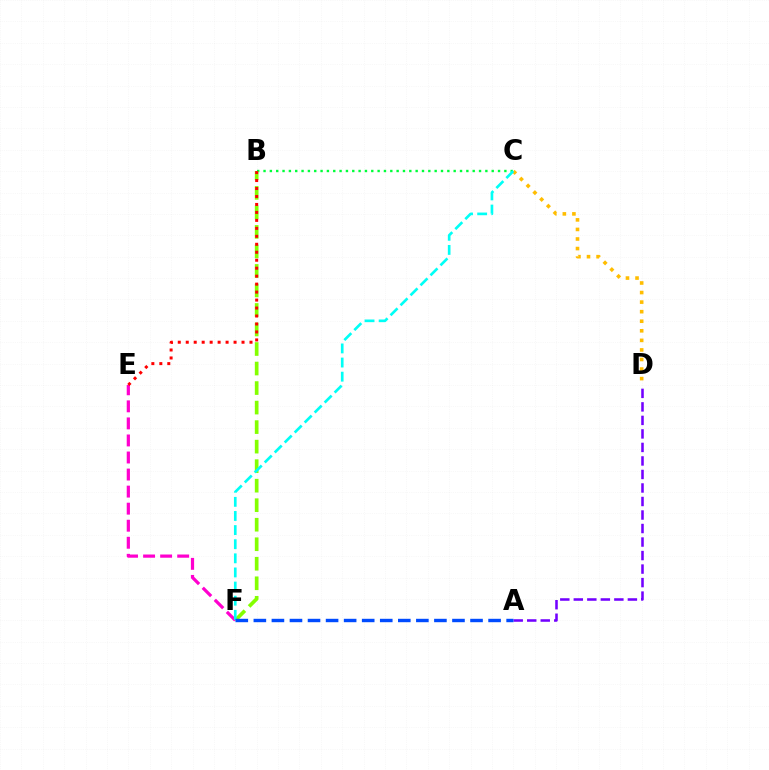{('B', 'C'): [{'color': '#00ff39', 'line_style': 'dotted', 'thickness': 1.72}], ('B', 'F'): [{'color': '#84ff00', 'line_style': 'dashed', 'thickness': 2.65}], ('E', 'F'): [{'color': '#ff00cf', 'line_style': 'dashed', 'thickness': 2.32}], ('A', 'D'): [{'color': '#7200ff', 'line_style': 'dashed', 'thickness': 1.84}], ('B', 'E'): [{'color': '#ff0000', 'line_style': 'dotted', 'thickness': 2.17}], ('C', 'D'): [{'color': '#ffbd00', 'line_style': 'dotted', 'thickness': 2.6}], ('C', 'F'): [{'color': '#00fff6', 'line_style': 'dashed', 'thickness': 1.92}], ('A', 'F'): [{'color': '#004bff', 'line_style': 'dashed', 'thickness': 2.45}]}